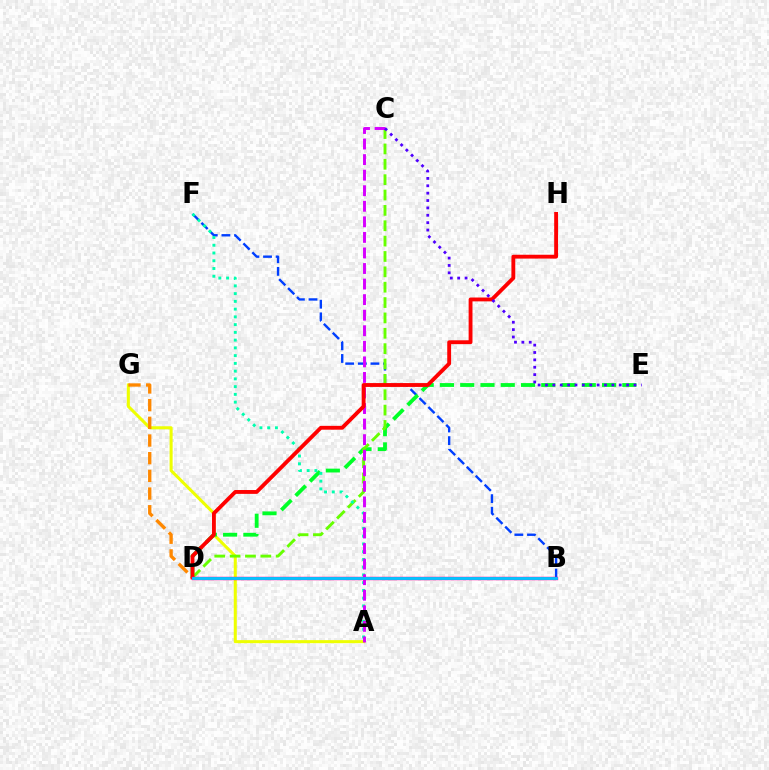{('A', 'G'): [{'color': '#eeff00', 'line_style': 'solid', 'thickness': 2.19}], ('B', 'F'): [{'color': '#003fff', 'line_style': 'dashed', 'thickness': 1.71}], ('D', 'E'): [{'color': '#00ff27', 'line_style': 'dashed', 'thickness': 2.75}], ('D', 'G'): [{'color': '#ff8800', 'line_style': 'dashed', 'thickness': 2.4}], ('C', 'D'): [{'color': '#66ff00', 'line_style': 'dashed', 'thickness': 2.09}], ('A', 'F'): [{'color': '#00ffaf', 'line_style': 'dotted', 'thickness': 2.11}], ('A', 'C'): [{'color': '#d600ff', 'line_style': 'dashed', 'thickness': 2.11}], ('D', 'H'): [{'color': '#ff0000', 'line_style': 'solid', 'thickness': 2.77}], ('B', 'D'): [{'color': '#ff00a0', 'line_style': 'solid', 'thickness': 2.49}, {'color': '#00c7ff', 'line_style': 'solid', 'thickness': 2.04}], ('C', 'E'): [{'color': '#4f00ff', 'line_style': 'dotted', 'thickness': 2.0}]}